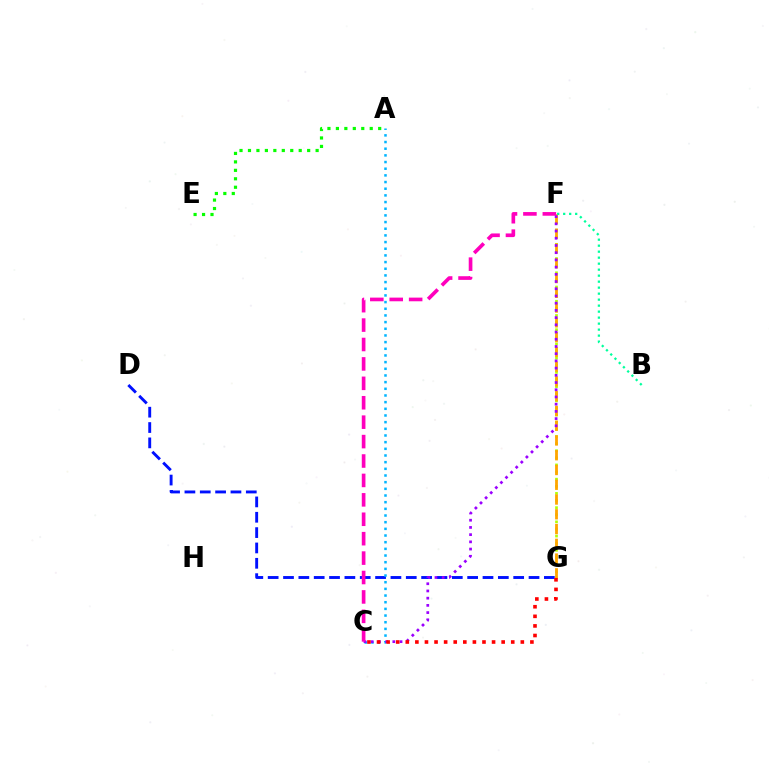{('F', 'G'): [{'color': '#b3ff00', 'line_style': 'dotted', 'thickness': 1.93}, {'color': '#ffa500', 'line_style': 'dashed', 'thickness': 2.01}], ('D', 'G'): [{'color': '#0010ff', 'line_style': 'dashed', 'thickness': 2.08}], ('B', 'F'): [{'color': '#00ff9d', 'line_style': 'dotted', 'thickness': 1.63}], ('A', 'E'): [{'color': '#08ff00', 'line_style': 'dotted', 'thickness': 2.3}], ('A', 'C'): [{'color': '#00b5ff', 'line_style': 'dotted', 'thickness': 1.81}], ('C', 'F'): [{'color': '#9b00ff', 'line_style': 'dotted', 'thickness': 1.96}, {'color': '#ff00bd', 'line_style': 'dashed', 'thickness': 2.64}], ('C', 'G'): [{'color': '#ff0000', 'line_style': 'dotted', 'thickness': 2.6}]}